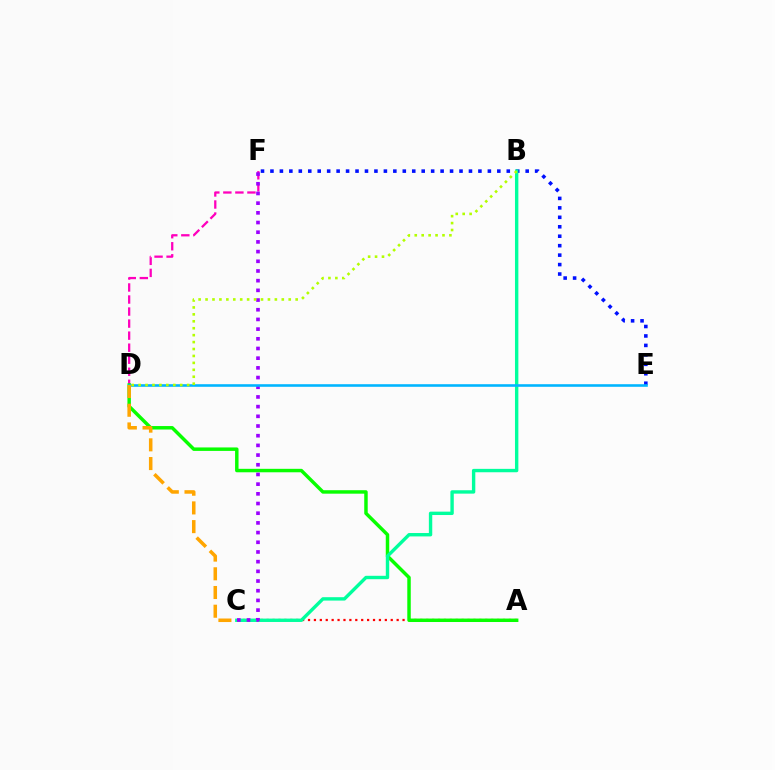{('D', 'F'): [{'color': '#ff00bd', 'line_style': 'dashed', 'thickness': 1.64}], ('E', 'F'): [{'color': '#0010ff', 'line_style': 'dotted', 'thickness': 2.57}], ('A', 'C'): [{'color': '#ff0000', 'line_style': 'dotted', 'thickness': 1.61}], ('A', 'D'): [{'color': '#08ff00', 'line_style': 'solid', 'thickness': 2.49}], ('B', 'C'): [{'color': '#00ff9d', 'line_style': 'solid', 'thickness': 2.44}], ('C', 'F'): [{'color': '#9b00ff', 'line_style': 'dotted', 'thickness': 2.63}], ('D', 'E'): [{'color': '#00b5ff', 'line_style': 'solid', 'thickness': 1.87}], ('C', 'D'): [{'color': '#ffa500', 'line_style': 'dashed', 'thickness': 2.54}], ('B', 'D'): [{'color': '#b3ff00', 'line_style': 'dotted', 'thickness': 1.88}]}